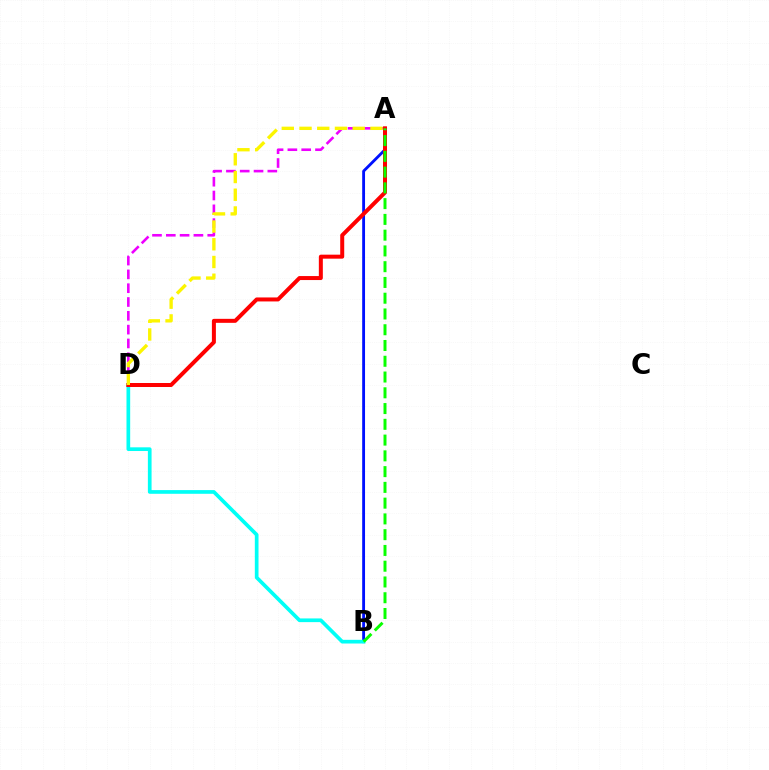{('A', 'B'): [{'color': '#0010ff', 'line_style': 'solid', 'thickness': 2.05}, {'color': '#08ff00', 'line_style': 'dashed', 'thickness': 2.14}], ('B', 'D'): [{'color': '#00fff6', 'line_style': 'solid', 'thickness': 2.66}], ('A', 'D'): [{'color': '#ee00ff', 'line_style': 'dashed', 'thickness': 1.88}, {'color': '#ff0000', 'line_style': 'solid', 'thickness': 2.88}, {'color': '#fcf500', 'line_style': 'dashed', 'thickness': 2.41}]}